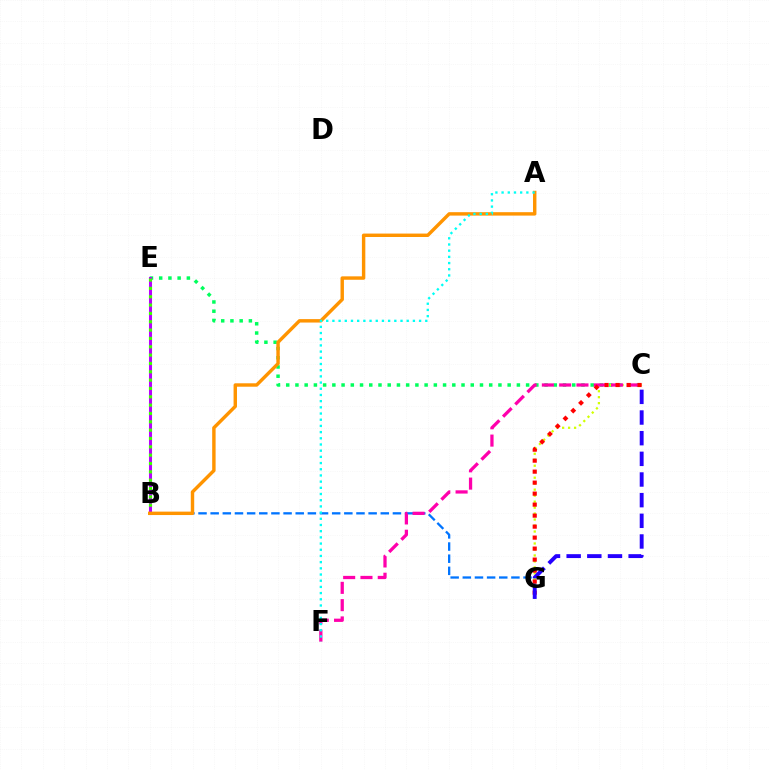{('C', 'E'): [{'color': '#00ff5c', 'line_style': 'dotted', 'thickness': 2.51}], ('B', 'E'): [{'color': '#b900ff', 'line_style': 'solid', 'thickness': 2.19}, {'color': '#3dff00', 'line_style': 'dotted', 'thickness': 2.27}], ('B', 'G'): [{'color': '#0074ff', 'line_style': 'dashed', 'thickness': 1.65}], ('A', 'B'): [{'color': '#ff9400', 'line_style': 'solid', 'thickness': 2.46}], ('C', 'G'): [{'color': '#d1ff00', 'line_style': 'dotted', 'thickness': 1.63}, {'color': '#ff0000', 'line_style': 'dotted', 'thickness': 2.99}, {'color': '#2500ff', 'line_style': 'dashed', 'thickness': 2.81}], ('C', 'F'): [{'color': '#ff00ac', 'line_style': 'dashed', 'thickness': 2.35}], ('A', 'F'): [{'color': '#00fff6', 'line_style': 'dotted', 'thickness': 1.68}]}